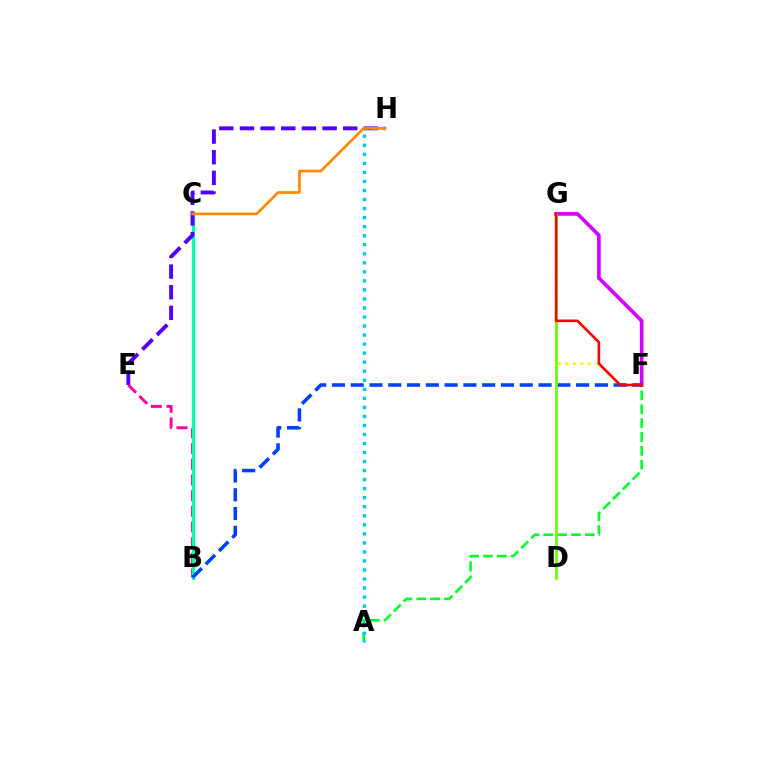{('B', 'E'): [{'color': '#ff00a0', 'line_style': 'dashed', 'thickness': 2.13}], ('A', 'F'): [{'color': '#00ff27', 'line_style': 'dashed', 'thickness': 1.88}], ('B', 'C'): [{'color': '#00ffaf', 'line_style': 'solid', 'thickness': 2.36}], ('E', 'H'): [{'color': '#4f00ff', 'line_style': 'dashed', 'thickness': 2.81}], ('F', 'G'): [{'color': '#eeff00', 'line_style': 'dotted', 'thickness': 2.03}, {'color': '#d600ff', 'line_style': 'solid', 'thickness': 2.63}, {'color': '#ff0000', 'line_style': 'solid', 'thickness': 1.88}], ('B', 'F'): [{'color': '#003fff', 'line_style': 'dashed', 'thickness': 2.55}], ('A', 'H'): [{'color': '#00c7ff', 'line_style': 'dotted', 'thickness': 2.45}], ('D', 'G'): [{'color': '#66ff00', 'line_style': 'solid', 'thickness': 1.95}], ('C', 'H'): [{'color': '#ff8800', 'line_style': 'solid', 'thickness': 1.93}]}